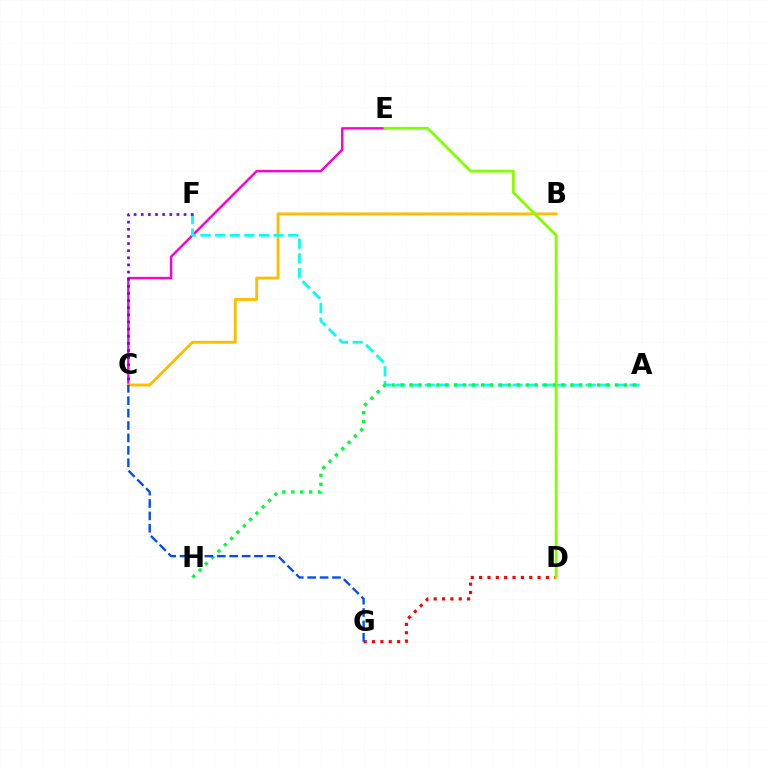{('C', 'E'): [{'color': '#ff00cf', 'line_style': 'solid', 'thickness': 1.73}], ('D', 'G'): [{'color': '#ff0000', 'line_style': 'dotted', 'thickness': 2.27}], ('B', 'C'): [{'color': '#ffbd00', 'line_style': 'solid', 'thickness': 2.07}], ('A', 'F'): [{'color': '#00fff6', 'line_style': 'dashed', 'thickness': 1.99}], ('D', 'E'): [{'color': '#84ff00', 'line_style': 'solid', 'thickness': 2.04}], ('A', 'H'): [{'color': '#00ff39', 'line_style': 'dotted', 'thickness': 2.43}], ('C', 'F'): [{'color': '#7200ff', 'line_style': 'dotted', 'thickness': 1.94}], ('C', 'G'): [{'color': '#004bff', 'line_style': 'dashed', 'thickness': 1.69}]}